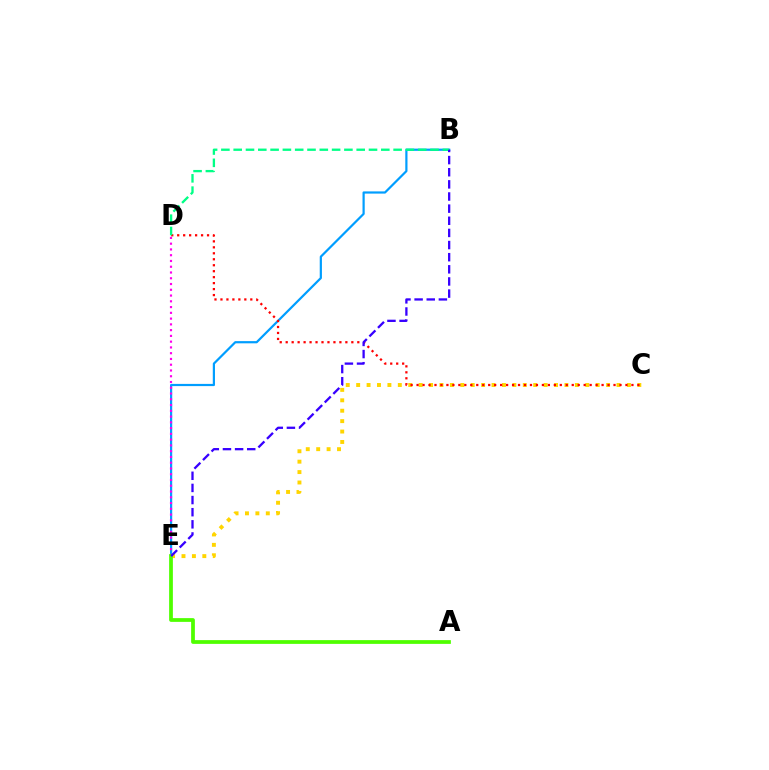{('B', 'E'): [{'color': '#009eff', 'line_style': 'solid', 'thickness': 1.59}, {'color': '#3700ff', 'line_style': 'dashed', 'thickness': 1.65}], ('C', 'E'): [{'color': '#ffd500', 'line_style': 'dotted', 'thickness': 2.83}], ('D', 'E'): [{'color': '#ff00ed', 'line_style': 'dotted', 'thickness': 1.57}], ('C', 'D'): [{'color': '#ff0000', 'line_style': 'dotted', 'thickness': 1.62}], ('A', 'E'): [{'color': '#4fff00', 'line_style': 'solid', 'thickness': 2.7}], ('B', 'D'): [{'color': '#00ff86', 'line_style': 'dashed', 'thickness': 1.67}]}